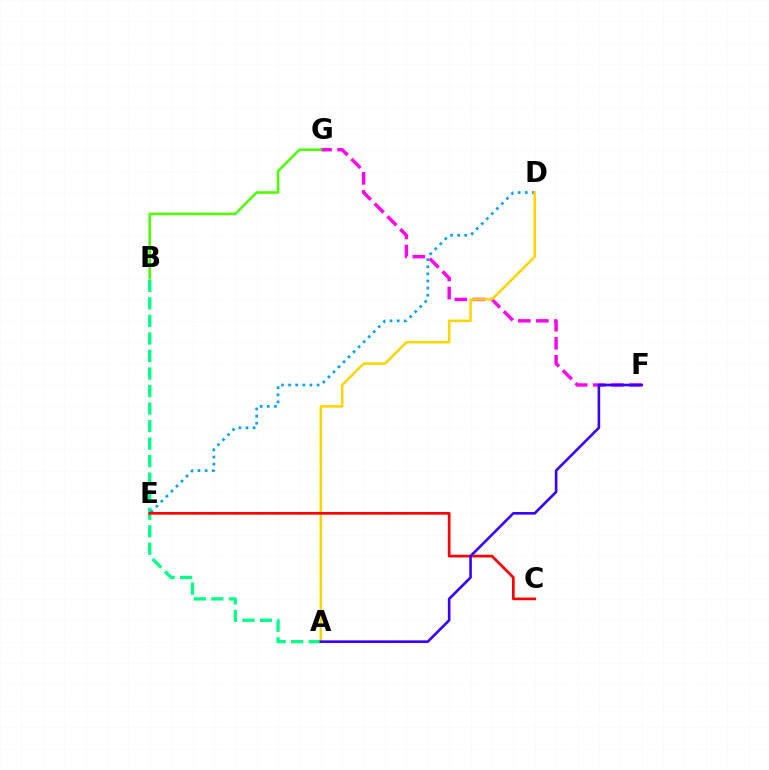{('F', 'G'): [{'color': '#ff00ed', 'line_style': 'dashed', 'thickness': 2.46}], ('A', 'B'): [{'color': '#00ff86', 'line_style': 'dashed', 'thickness': 2.38}], ('B', 'G'): [{'color': '#4fff00', 'line_style': 'solid', 'thickness': 1.87}], ('D', 'E'): [{'color': '#009eff', 'line_style': 'dotted', 'thickness': 1.93}], ('A', 'D'): [{'color': '#ffd500', 'line_style': 'solid', 'thickness': 1.82}], ('C', 'E'): [{'color': '#ff0000', 'line_style': 'solid', 'thickness': 1.93}], ('A', 'F'): [{'color': '#3700ff', 'line_style': 'solid', 'thickness': 1.88}]}